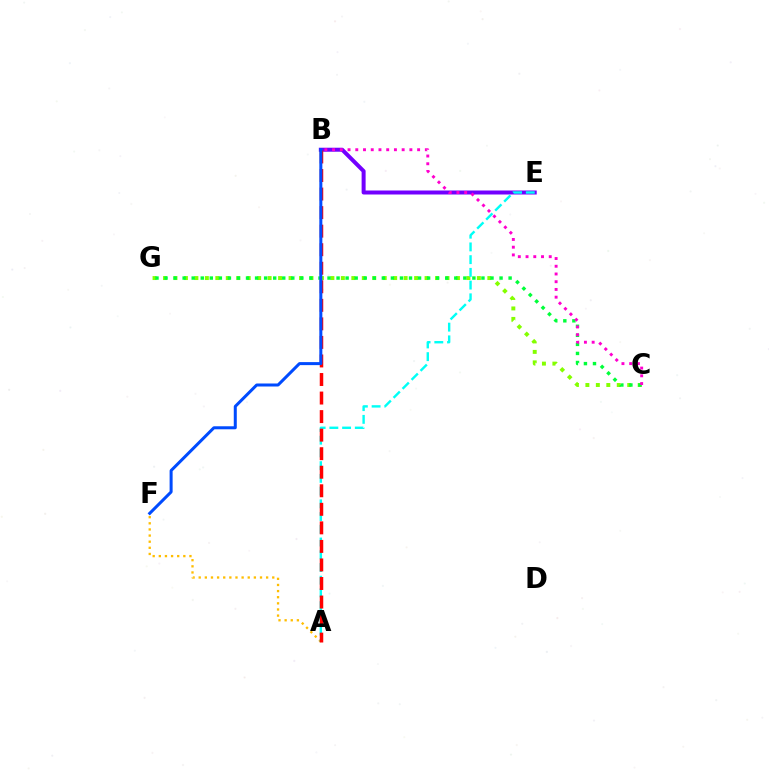{('B', 'E'): [{'color': '#7200ff', 'line_style': 'solid', 'thickness': 2.88}], ('A', 'F'): [{'color': '#ffbd00', 'line_style': 'dotted', 'thickness': 1.67}], ('C', 'G'): [{'color': '#84ff00', 'line_style': 'dotted', 'thickness': 2.84}, {'color': '#00ff39', 'line_style': 'dotted', 'thickness': 2.46}], ('A', 'E'): [{'color': '#00fff6', 'line_style': 'dashed', 'thickness': 1.73}], ('B', 'C'): [{'color': '#ff00cf', 'line_style': 'dotted', 'thickness': 2.1}], ('A', 'B'): [{'color': '#ff0000', 'line_style': 'dashed', 'thickness': 2.52}], ('B', 'F'): [{'color': '#004bff', 'line_style': 'solid', 'thickness': 2.17}]}